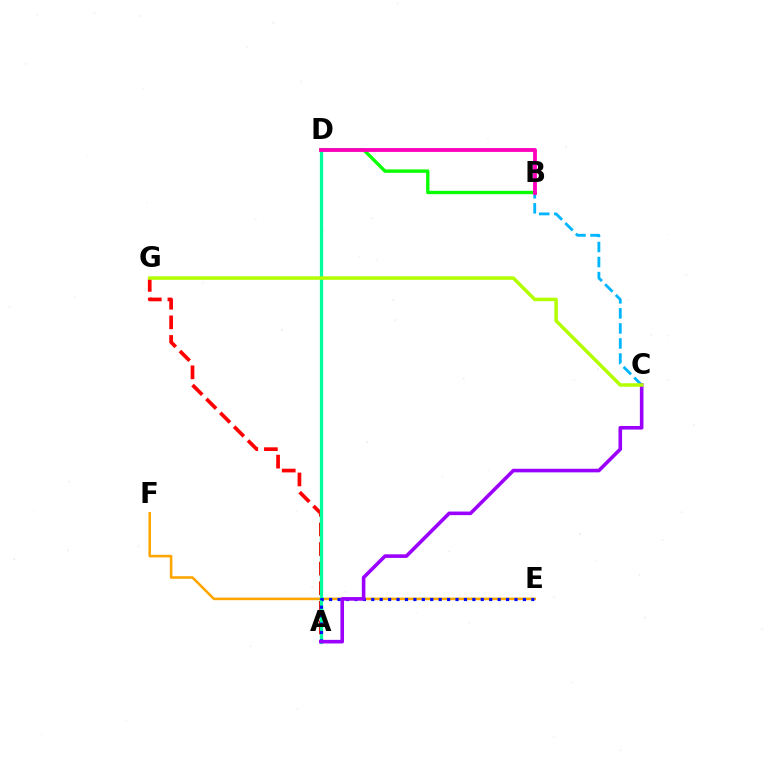{('B', 'D'): [{'color': '#08ff00', 'line_style': 'solid', 'thickness': 2.42}, {'color': '#ff00bd', 'line_style': 'solid', 'thickness': 2.76}], ('B', 'C'): [{'color': '#00b5ff', 'line_style': 'dashed', 'thickness': 2.04}], ('A', 'G'): [{'color': '#ff0000', 'line_style': 'dashed', 'thickness': 2.66}], ('E', 'F'): [{'color': '#ffa500', 'line_style': 'solid', 'thickness': 1.85}], ('A', 'D'): [{'color': '#00ff9d', 'line_style': 'solid', 'thickness': 2.34}], ('A', 'E'): [{'color': '#0010ff', 'line_style': 'dotted', 'thickness': 2.29}], ('A', 'C'): [{'color': '#9b00ff', 'line_style': 'solid', 'thickness': 2.59}], ('C', 'G'): [{'color': '#b3ff00', 'line_style': 'solid', 'thickness': 2.51}]}